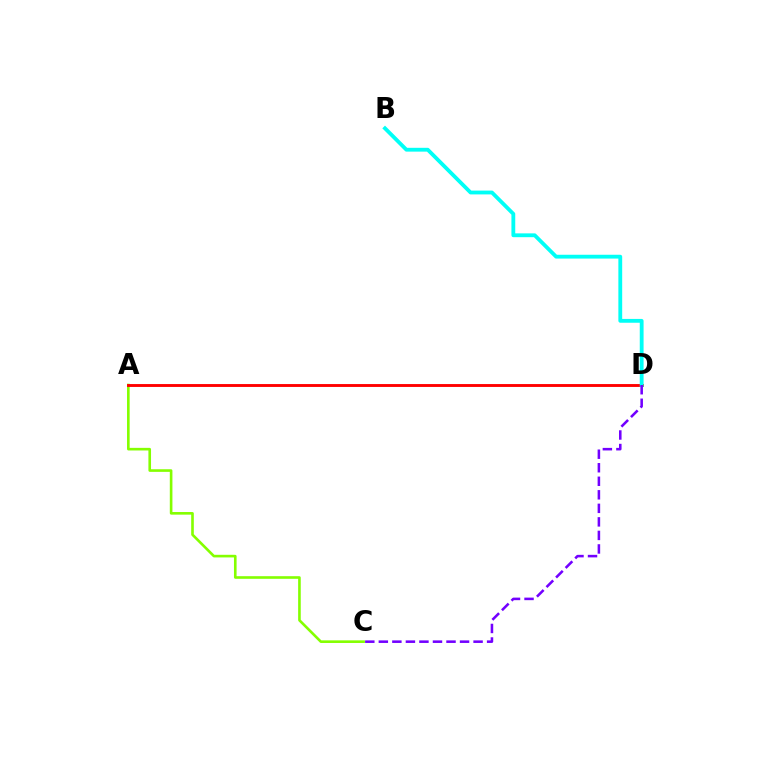{('A', 'C'): [{'color': '#84ff00', 'line_style': 'solid', 'thickness': 1.89}], ('A', 'D'): [{'color': '#ff0000', 'line_style': 'solid', 'thickness': 2.08}], ('B', 'D'): [{'color': '#00fff6', 'line_style': 'solid', 'thickness': 2.75}], ('C', 'D'): [{'color': '#7200ff', 'line_style': 'dashed', 'thickness': 1.84}]}